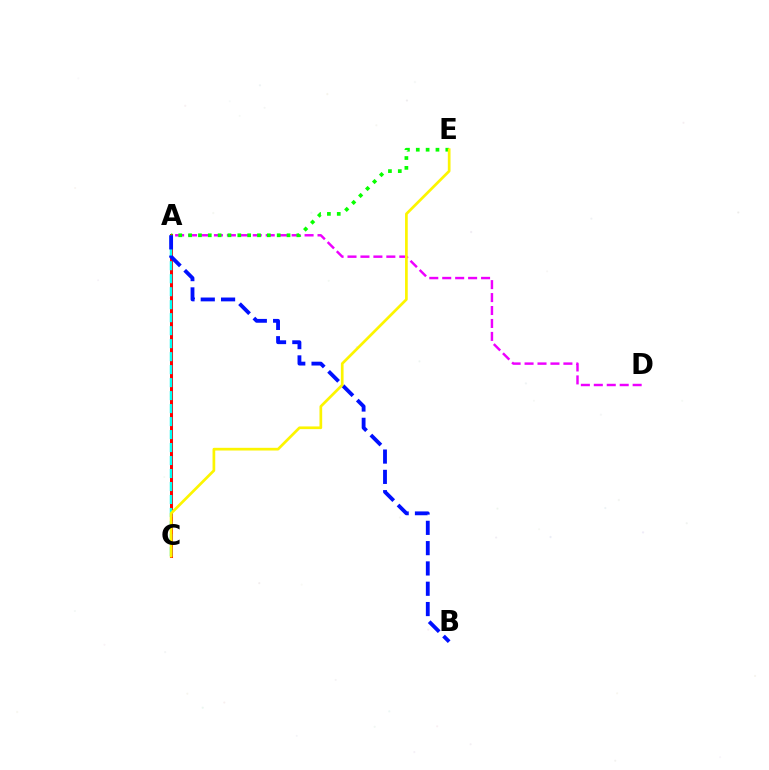{('A', 'C'): [{'color': '#ff0000', 'line_style': 'solid', 'thickness': 2.18}, {'color': '#00fff6', 'line_style': 'dashed', 'thickness': 1.76}], ('A', 'D'): [{'color': '#ee00ff', 'line_style': 'dashed', 'thickness': 1.76}], ('A', 'E'): [{'color': '#08ff00', 'line_style': 'dotted', 'thickness': 2.67}], ('A', 'B'): [{'color': '#0010ff', 'line_style': 'dashed', 'thickness': 2.76}], ('C', 'E'): [{'color': '#fcf500', 'line_style': 'solid', 'thickness': 1.94}]}